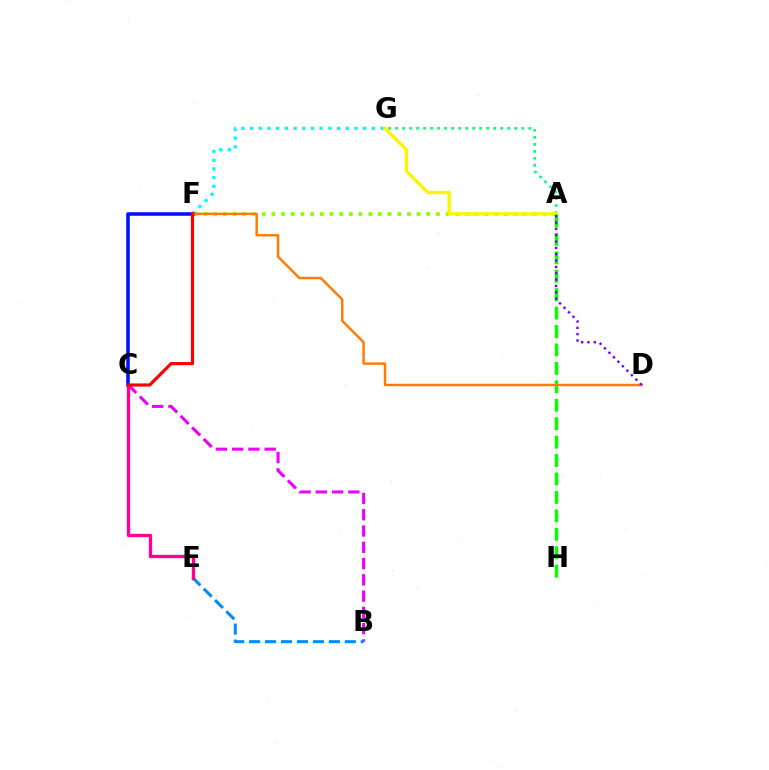{('A', 'G'): [{'color': '#00ff74', 'line_style': 'dotted', 'thickness': 1.9}, {'color': '#fcf500', 'line_style': 'solid', 'thickness': 2.41}], ('B', 'C'): [{'color': '#ee00ff', 'line_style': 'dashed', 'thickness': 2.21}], ('A', 'F'): [{'color': '#84ff00', 'line_style': 'dotted', 'thickness': 2.63}], ('F', 'G'): [{'color': '#00fff6', 'line_style': 'dotted', 'thickness': 2.36}], ('C', 'F'): [{'color': '#0010ff', 'line_style': 'solid', 'thickness': 2.56}, {'color': '#ff0000', 'line_style': 'solid', 'thickness': 2.28}], ('B', 'E'): [{'color': '#008cff', 'line_style': 'dashed', 'thickness': 2.17}], ('C', 'E'): [{'color': '#ff0094', 'line_style': 'solid', 'thickness': 2.4}], ('A', 'H'): [{'color': '#08ff00', 'line_style': 'dashed', 'thickness': 2.5}], ('D', 'F'): [{'color': '#ff7c00', 'line_style': 'solid', 'thickness': 1.77}], ('A', 'D'): [{'color': '#7200ff', 'line_style': 'dotted', 'thickness': 1.72}]}